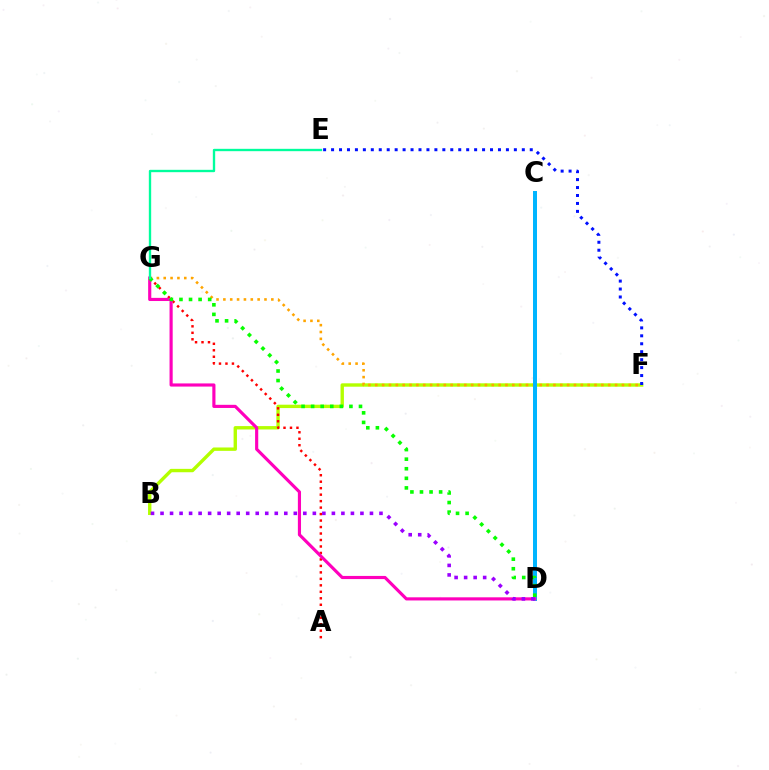{('B', 'F'): [{'color': '#b3ff00', 'line_style': 'solid', 'thickness': 2.43}], ('F', 'G'): [{'color': '#ffa500', 'line_style': 'dotted', 'thickness': 1.86}], ('A', 'G'): [{'color': '#ff0000', 'line_style': 'dotted', 'thickness': 1.76}], ('C', 'D'): [{'color': '#00b5ff', 'line_style': 'solid', 'thickness': 2.87}], ('D', 'G'): [{'color': '#ff00bd', 'line_style': 'solid', 'thickness': 2.26}, {'color': '#08ff00', 'line_style': 'dotted', 'thickness': 2.6}], ('E', 'F'): [{'color': '#0010ff', 'line_style': 'dotted', 'thickness': 2.16}], ('E', 'G'): [{'color': '#00ff9d', 'line_style': 'solid', 'thickness': 1.69}], ('B', 'D'): [{'color': '#9b00ff', 'line_style': 'dotted', 'thickness': 2.59}]}